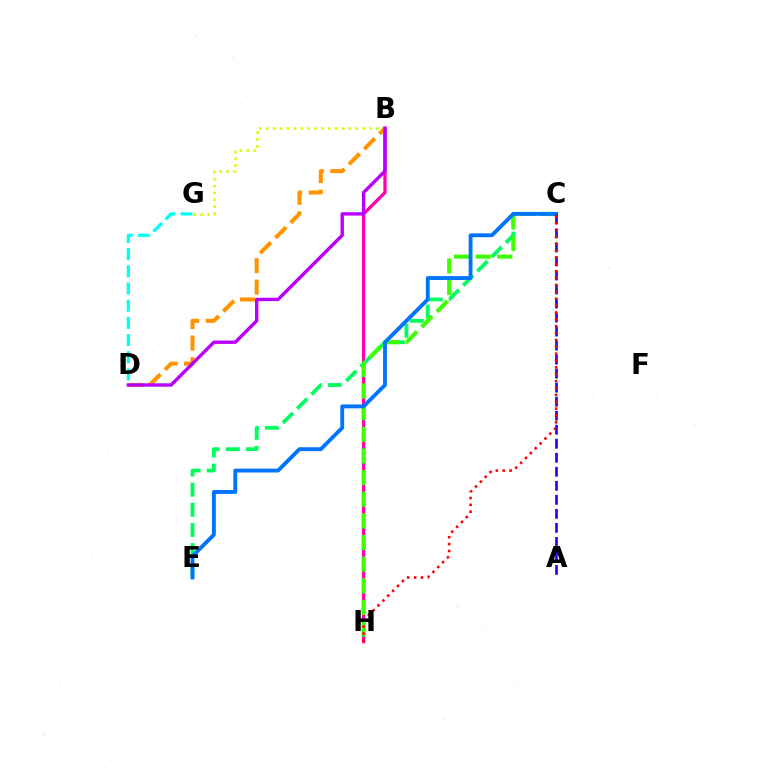{('B', 'H'): [{'color': '#ff00ac', 'line_style': 'solid', 'thickness': 2.35}], ('B', 'G'): [{'color': '#d1ff00', 'line_style': 'dotted', 'thickness': 1.87}], ('C', 'E'): [{'color': '#00ff5c', 'line_style': 'dashed', 'thickness': 2.74}, {'color': '#0074ff', 'line_style': 'solid', 'thickness': 2.78}], ('C', 'H'): [{'color': '#3dff00', 'line_style': 'dashed', 'thickness': 2.94}, {'color': '#ff0000', 'line_style': 'dotted', 'thickness': 1.87}], ('A', 'C'): [{'color': '#2500ff', 'line_style': 'dashed', 'thickness': 1.9}], ('B', 'D'): [{'color': '#ff9400', 'line_style': 'dashed', 'thickness': 2.92}, {'color': '#b900ff', 'line_style': 'solid', 'thickness': 2.43}], ('D', 'G'): [{'color': '#00fff6', 'line_style': 'dashed', 'thickness': 2.33}]}